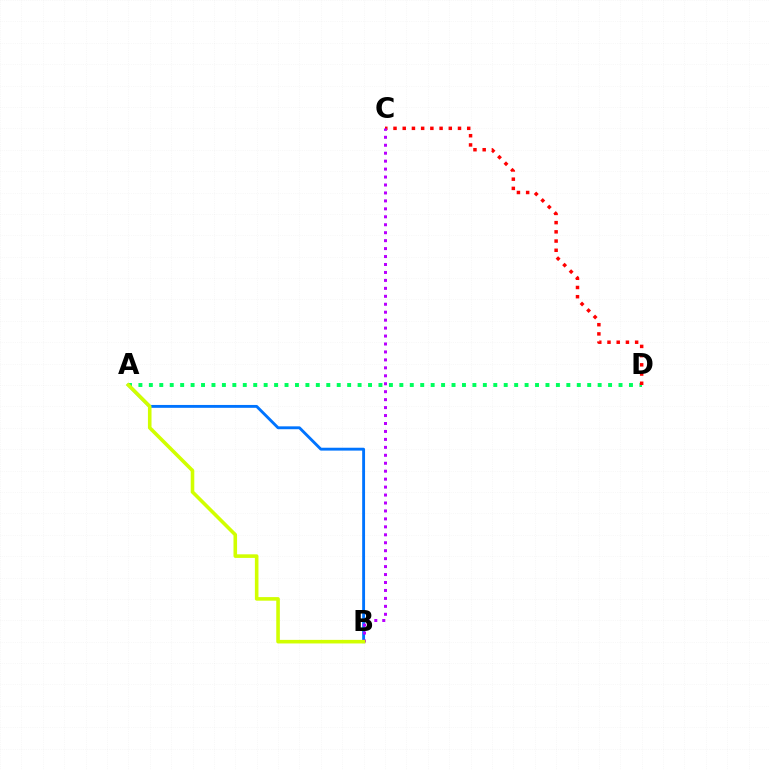{('A', 'D'): [{'color': '#00ff5c', 'line_style': 'dotted', 'thickness': 2.84}], ('C', 'D'): [{'color': '#ff0000', 'line_style': 'dotted', 'thickness': 2.5}], ('A', 'B'): [{'color': '#0074ff', 'line_style': 'solid', 'thickness': 2.07}, {'color': '#d1ff00', 'line_style': 'solid', 'thickness': 2.58}], ('B', 'C'): [{'color': '#b900ff', 'line_style': 'dotted', 'thickness': 2.16}]}